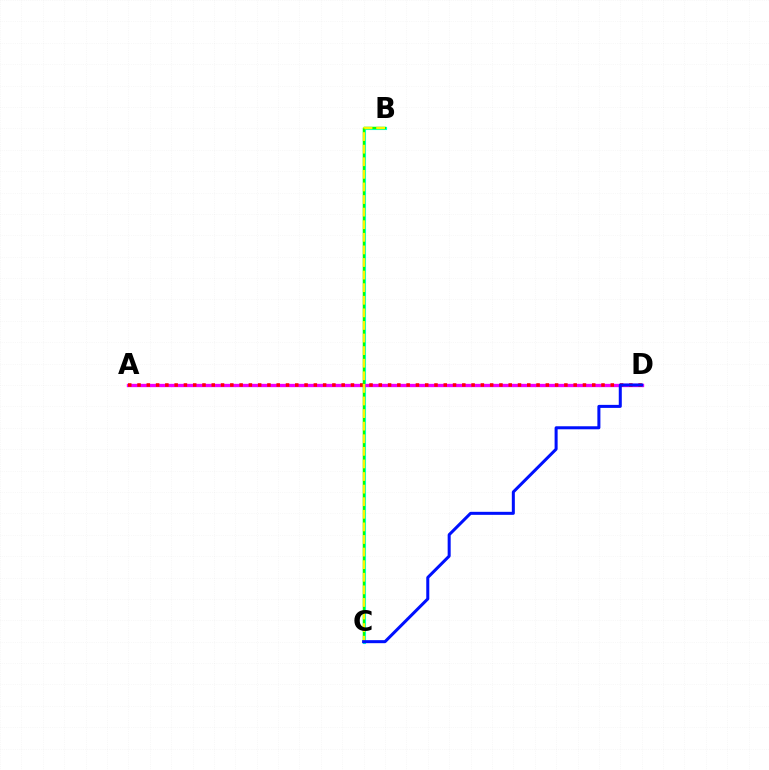{('B', 'C'): [{'color': '#00fff6', 'line_style': 'solid', 'thickness': 2.23}, {'color': '#08ff00', 'line_style': 'solid', 'thickness': 1.76}, {'color': '#fcf500', 'line_style': 'dashed', 'thickness': 1.71}], ('A', 'D'): [{'color': '#ee00ff', 'line_style': 'solid', 'thickness': 2.39}, {'color': '#ff0000', 'line_style': 'dotted', 'thickness': 2.52}], ('C', 'D'): [{'color': '#0010ff', 'line_style': 'solid', 'thickness': 2.18}]}